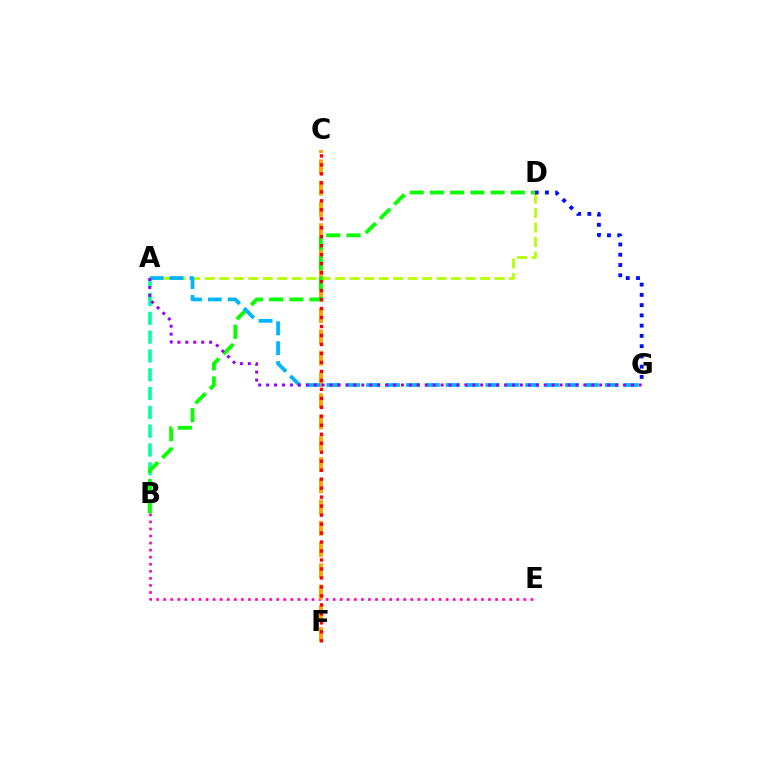{('A', 'D'): [{'color': '#b3ff00', 'line_style': 'dashed', 'thickness': 1.97}], ('A', 'B'): [{'color': '#00ff9d', 'line_style': 'dashed', 'thickness': 2.56}], ('B', 'E'): [{'color': '#ff00bd', 'line_style': 'dotted', 'thickness': 1.92}], ('C', 'F'): [{'color': '#ffa500', 'line_style': 'dashed', 'thickness': 2.89}, {'color': '#ff0000', 'line_style': 'dotted', 'thickness': 2.44}], ('D', 'G'): [{'color': '#0010ff', 'line_style': 'dotted', 'thickness': 2.79}], ('B', 'D'): [{'color': '#08ff00', 'line_style': 'dashed', 'thickness': 2.75}], ('A', 'G'): [{'color': '#00b5ff', 'line_style': 'dashed', 'thickness': 2.7}, {'color': '#9b00ff', 'line_style': 'dotted', 'thickness': 2.15}]}